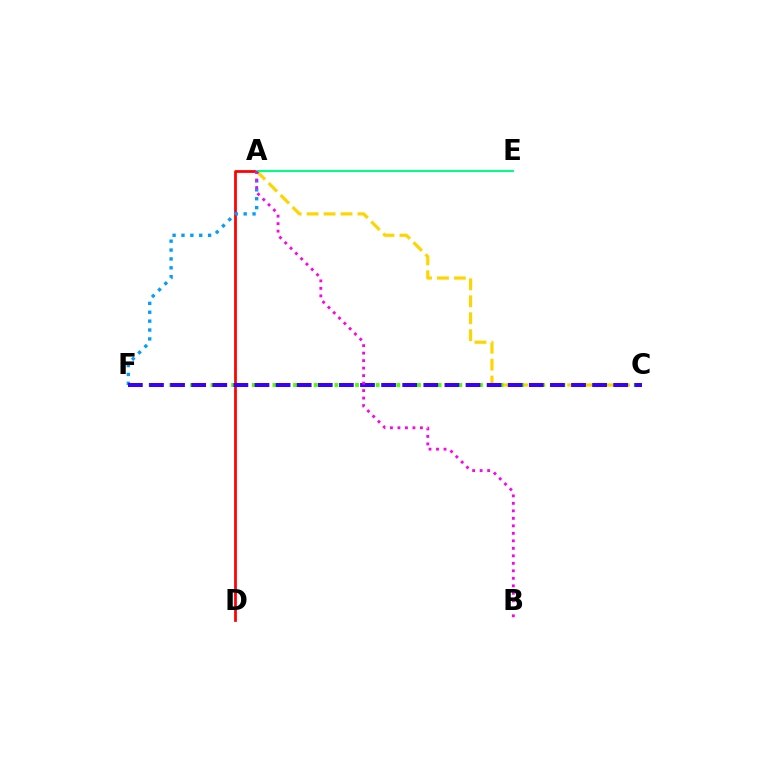{('A', 'C'): [{'color': '#ffd500', 'line_style': 'dashed', 'thickness': 2.3}], ('A', 'D'): [{'color': '#ff0000', 'line_style': 'solid', 'thickness': 1.98}], ('A', 'F'): [{'color': '#009eff', 'line_style': 'dotted', 'thickness': 2.41}], ('C', 'F'): [{'color': '#4fff00', 'line_style': 'dotted', 'thickness': 2.8}, {'color': '#3700ff', 'line_style': 'dashed', 'thickness': 2.87}], ('A', 'E'): [{'color': '#00ff86', 'line_style': 'solid', 'thickness': 1.5}], ('A', 'B'): [{'color': '#ff00ed', 'line_style': 'dotted', 'thickness': 2.04}]}